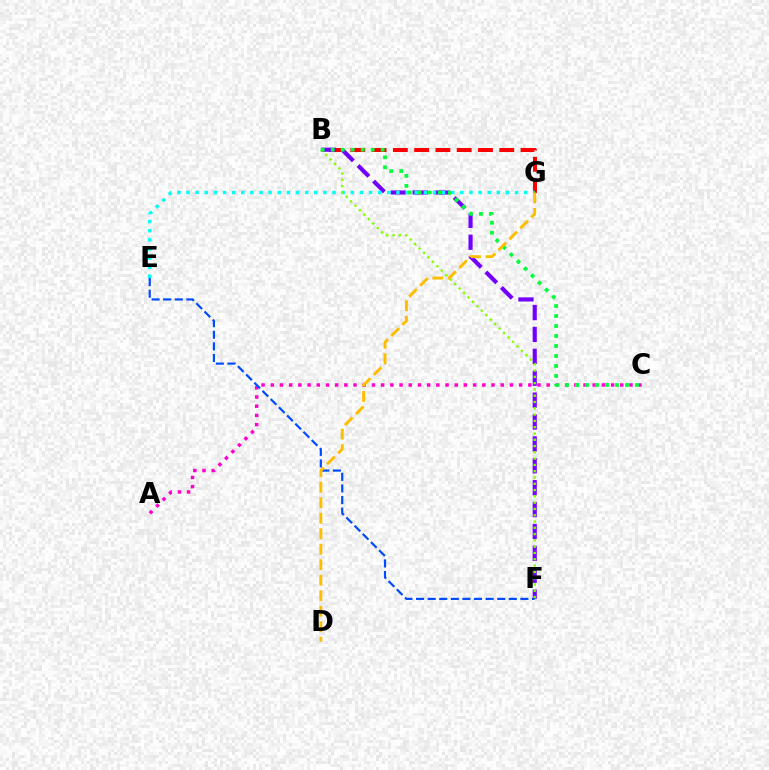{('B', 'G'): [{'color': '#ff0000', 'line_style': 'dashed', 'thickness': 2.89}], ('B', 'F'): [{'color': '#7200ff', 'line_style': 'dashed', 'thickness': 2.97}, {'color': '#84ff00', 'line_style': 'dotted', 'thickness': 1.71}], ('A', 'C'): [{'color': '#ff00cf', 'line_style': 'dotted', 'thickness': 2.5}], ('E', 'G'): [{'color': '#00fff6', 'line_style': 'dotted', 'thickness': 2.48}], ('E', 'F'): [{'color': '#004bff', 'line_style': 'dashed', 'thickness': 1.57}], ('B', 'C'): [{'color': '#00ff39', 'line_style': 'dotted', 'thickness': 2.71}], ('D', 'G'): [{'color': '#ffbd00', 'line_style': 'dashed', 'thickness': 2.11}]}